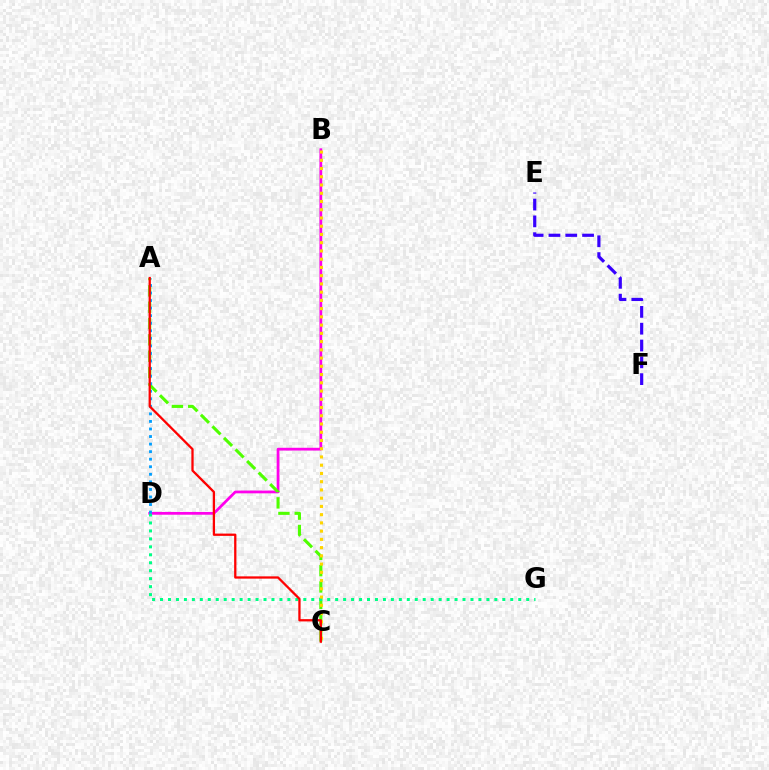{('B', 'D'): [{'color': '#ff00ed', 'line_style': 'solid', 'thickness': 1.99}], ('E', 'F'): [{'color': '#3700ff', 'line_style': 'dashed', 'thickness': 2.28}], ('A', 'C'): [{'color': '#4fff00', 'line_style': 'dashed', 'thickness': 2.22}, {'color': '#ff0000', 'line_style': 'solid', 'thickness': 1.64}], ('D', 'G'): [{'color': '#00ff86', 'line_style': 'dotted', 'thickness': 2.16}], ('B', 'C'): [{'color': '#ffd500', 'line_style': 'dotted', 'thickness': 2.24}], ('A', 'D'): [{'color': '#009eff', 'line_style': 'dotted', 'thickness': 2.05}]}